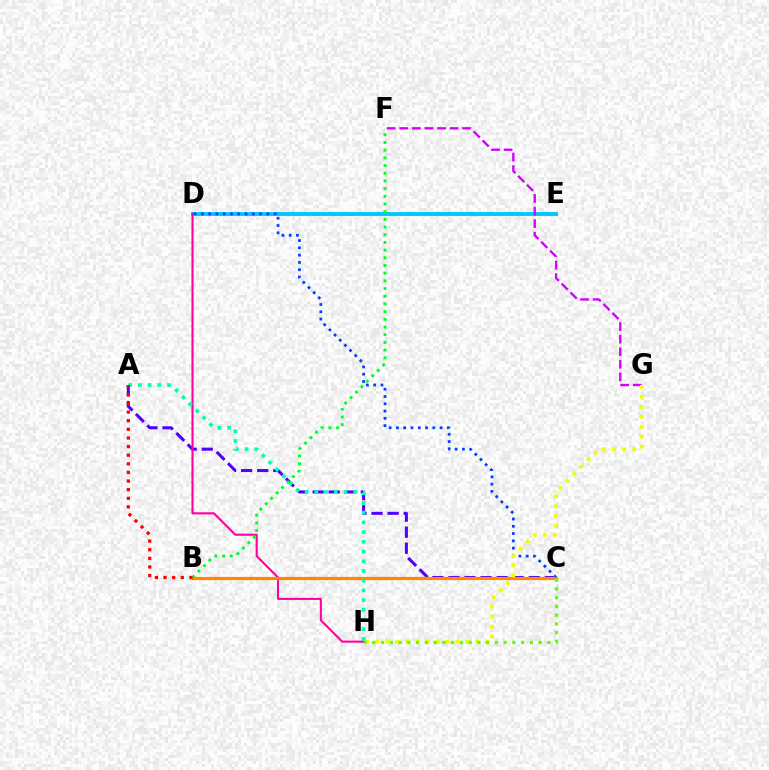{('A', 'C'): [{'color': '#4f00ff', 'line_style': 'dashed', 'thickness': 2.18}], ('D', 'E'): [{'color': '#00c7ff', 'line_style': 'solid', 'thickness': 2.8}], ('C', 'D'): [{'color': '#003fff', 'line_style': 'dotted', 'thickness': 1.98}], ('D', 'H'): [{'color': '#ff00a0', 'line_style': 'solid', 'thickness': 1.5}], ('B', 'C'): [{'color': '#ff8800', 'line_style': 'solid', 'thickness': 2.32}], ('B', 'F'): [{'color': '#00ff27', 'line_style': 'dotted', 'thickness': 2.09}], ('F', 'G'): [{'color': '#d600ff', 'line_style': 'dashed', 'thickness': 1.71}], ('G', 'H'): [{'color': '#eeff00', 'line_style': 'dotted', 'thickness': 2.71}], ('A', 'H'): [{'color': '#00ffaf', 'line_style': 'dotted', 'thickness': 2.64}], ('A', 'B'): [{'color': '#ff0000', 'line_style': 'dotted', 'thickness': 2.34}], ('C', 'H'): [{'color': '#66ff00', 'line_style': 'dotted', 'thickness': 2.38}]}